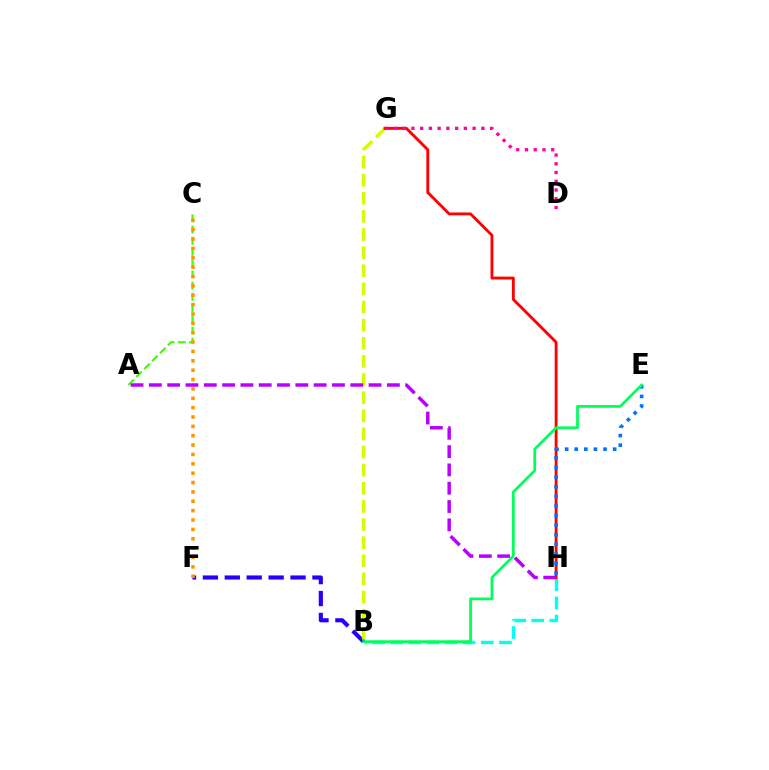{('B', 'F'): [{'color': '#2500ff', 'line_style': 'dashed', 'thickness': 2.98}], ('A', 'C'): [{'color': '#3dff00', 'line_style': 'dashed', 'thickness': 1.52}], ('C', 'F'): [{'color': '#ff9400', 'line_style': 'dotted', 'thickness': 2.54}], ('B', 'G'): [{'color': '#d1ff00', 'line_style': 'dashed', 'thickness': 2.46}], ('B', 'H'): [{'color': '#00fff6', 'line_style': 'dashed', 'thickness': 2.46}], ('G', 'H'): [{'color': '#ff0000', 'line_style': 'solid', 'thickness': 2.06}], ('D', 'G'): [{'color': '#ff00ac', 'line_style': 'dotted', 'thickness': 2.38}], ('E', 'H'): [{'color': '#0074ff', 'line_style': 'dotted', 'thickness': 2.61}], ('A', 'H'): [{'color': '#b900ff', 'line_style': 'dashed', 'thickness': 2.49}], ('B', 'E'): [{'color': '#00ff5c', 'line_style': 'solid', 'thickness': 1.99}]}